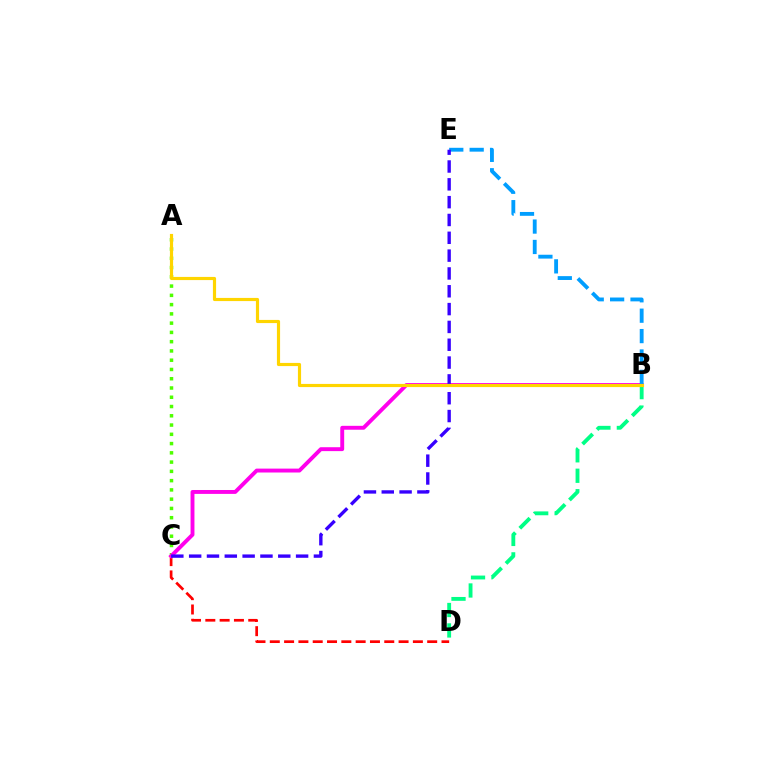{('A', 'C'): [{'color': '#4fff00', 'line_style': 'dotted', 'thickness': 2.52}], ('C', 'D'): [{'color': '#ff0000', 'line_style': 'dashed', 'thickness': 1.94}], ('B', 'C'): [{'color': '#ff00ed', 'line_style': 'solid', 'thickness': 2.81}], ('B', 'E'): [{'color': '#009eff', 'line_style': 'dashed', 'thickness': 2.77}], ('C', 'E'): [{'color': '#3700ff', 'line_style': 'dashed', 'thickness': 2.42}], ('B', 'D'): [{'color': '#00ff86', 'line_style': 'dashed', 'thickness': 2.78}], ('A', 'B'): [{'color': '#ffd500', 'line_style': 'solid', 'thickness': 2.28}]}